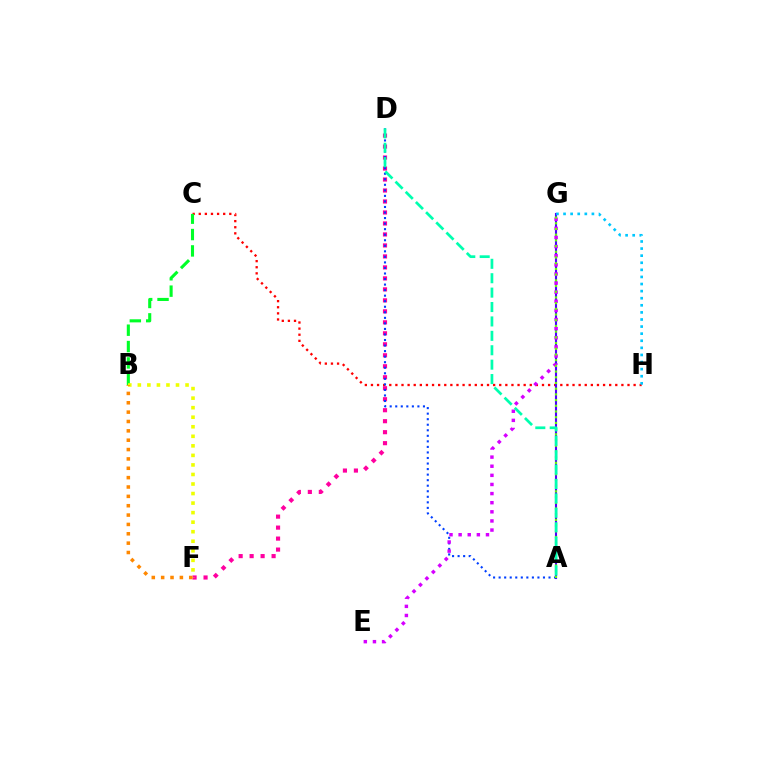{('C', 'H'): [{'color': '#ff0000', 'line_style': 'dotted', 'thickness': 1.66}], ('B', 'C'): [{'color': '#00ff27', 'line_style': 'dashed', 'thickness': 2.22}], ('A', 'G'): [{'color': '#4f00ff', 'line_style': 'solid', 'thickness': 1.52}, {'color': '#66ff00', 'line_style': 'dotted', 'thickness': 1.55}], ('D', 'F'): [{'color': '#ff00a0', 'line_style': 'dotted', 'thickness': 2.98}], ('B', 'F'): [{'color': '#eeff00', 'line_style': 'dotted', 'thickness': 2.59}, {'color': '#ff8800', 'line_style': 'dotted', 'thickness': 2.54}], ('G', 'H'): [{'color': '#00c7ff', 'line_style': 'dotted', 'thickness': 1.93}], ('A', 'D'): [{'color': '#003fff', 'line_style': 'dotted', 'thickness': 1.51}, {'color': '#00ffaf', 'line_style': 'dashed', 'thickness': 1.96}], ('E', 'G'): [{'color': '#d600ff', 'line_style': 'dotted', 'thickness': 2.48}]}